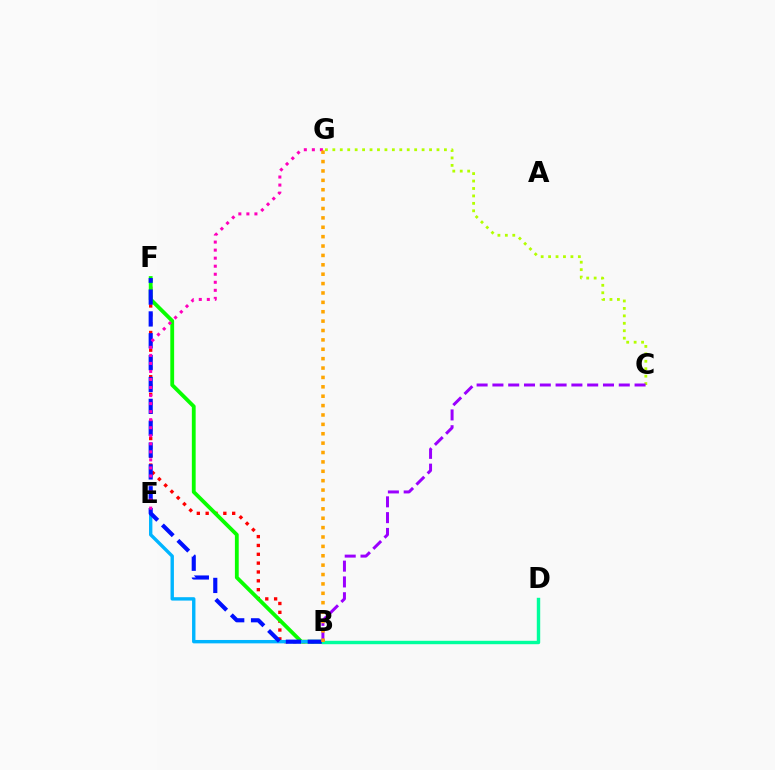{('B', 'F'): [{'color': '#ff0000', 'line_style': 'dotted', 'thickness': 2.4}, {'color': '#08ff00', 'line_style': 'solid', 'thickness': 2.74}, {'color': '#0010ff', 'line_style': 'dashed', 'thickness': 2.97}], ('B', 'E'): [{'color': '#00b5ff', 'line_style': 'solid', 'thickness': 2.44}], ('C', 'G'): [{'color': '#b3ff00', 'line_style': 'dotted', 'thickness': 2.02}], ('B', 'D'): [{'color': '#00ff9d', 'line_style': 'solid', 'thickness': 2.46}], ('B', 'C'): [{'color': '#9b00ff', 'line_style': 'dashed', 'thickness': 2.15}], ('E', 'G'): [{'color': '#ff00bd', 'line_style': 'dotted', 'thickness': 2.18}], ('B', 'G'): [{'color': '#ffa500', 'line_style': 'dotted', 'thickness': 2.55}]}